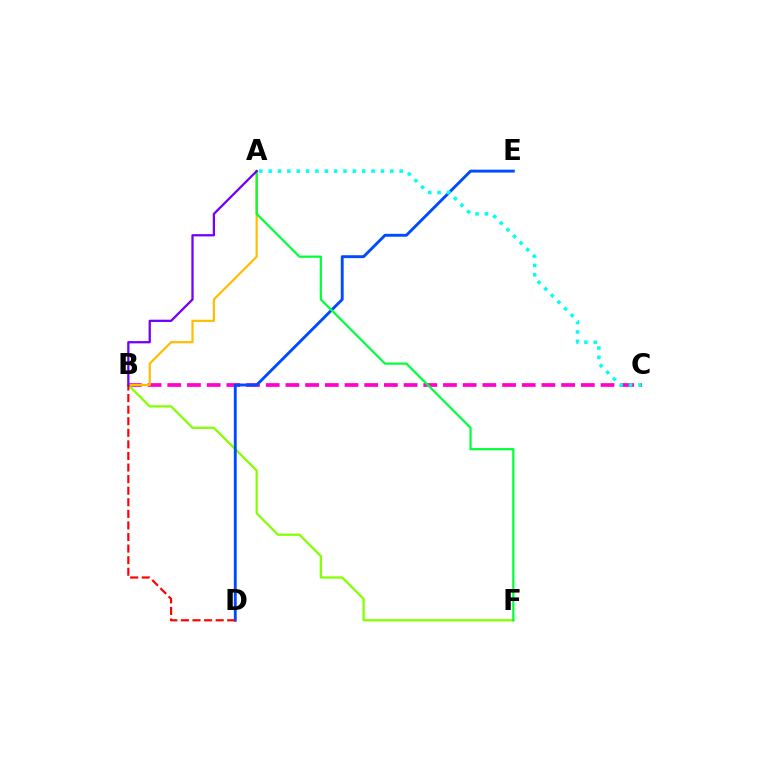{('B', 'C'): [{'color': '#ff00cf', 'line_style': 'dashed', 'thickness': 2.68}], ('B', 'F'): [{'color': '#84ff00', 'line_style': 'solid', 'thickness': 1.62}], ('A', 'B'): [{'color': '#ffbd00', 'line_style': 'solid', 'thickness': 1.58}, {'color': '#7200ff', 'line_style': 'solid', 'thickness': 1.64}], ('D', 'E'): [{'color': '#004bff', 'line_style': 'solid', 'thickness': 2.08}], ('B', 'D'): [{'color': '#ff0000', 'line_style': 'dashed', 'thickness': 1.57}], ('A', 'F'): [{'color': '#00ff39', 'line_style': 'solid', 'thickness': 1.59}], ('A', 'C'): [{'color': '#00fff6', 'line_style': 'dotted', 'thickness': 2.54}]}